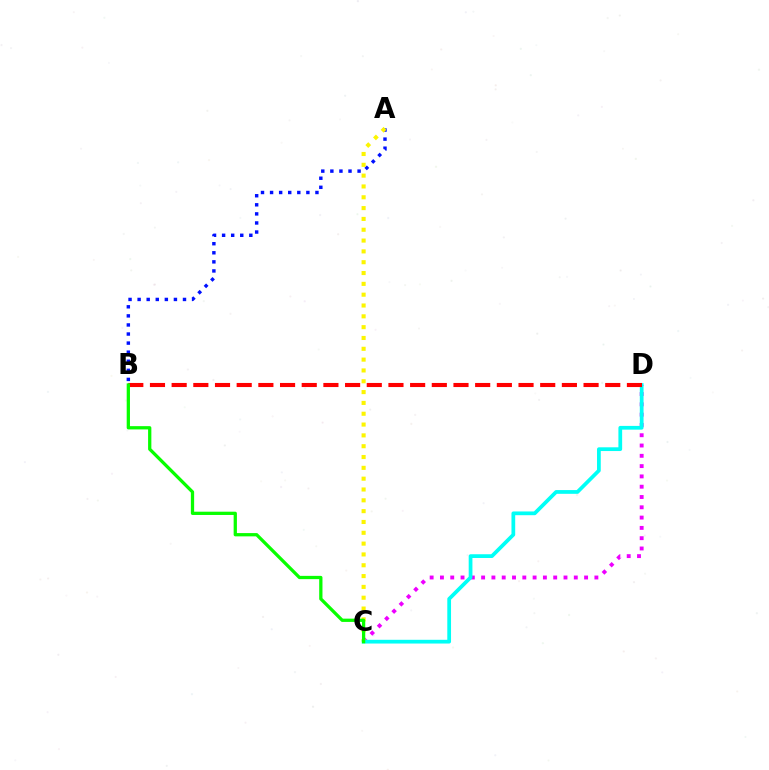{('C', 'D'): [{'color': '#ee00ff', 'line_style': 'dotted', 'thickness': 2.8}, {'color': '#00fff6', 'line_style': 'solid', 'thickness': 2.7}], ('A', 'B'): [{'color': '#0010ff', 'line_style': 'dotted', 'thickness': 2.47}], ('A', 'C'): [{'color': '#fcf500', 'line_style': 'dotted', 'thickness': 2.94}], ('B', 'D'): [{'color': '#ff0000', 'line_style': 'dashed', 'thickness': 2.95}], ('B', 'C'): [{'color': '#08ff00', 'line_style': 'solid', 'thickness': 2.36}]}